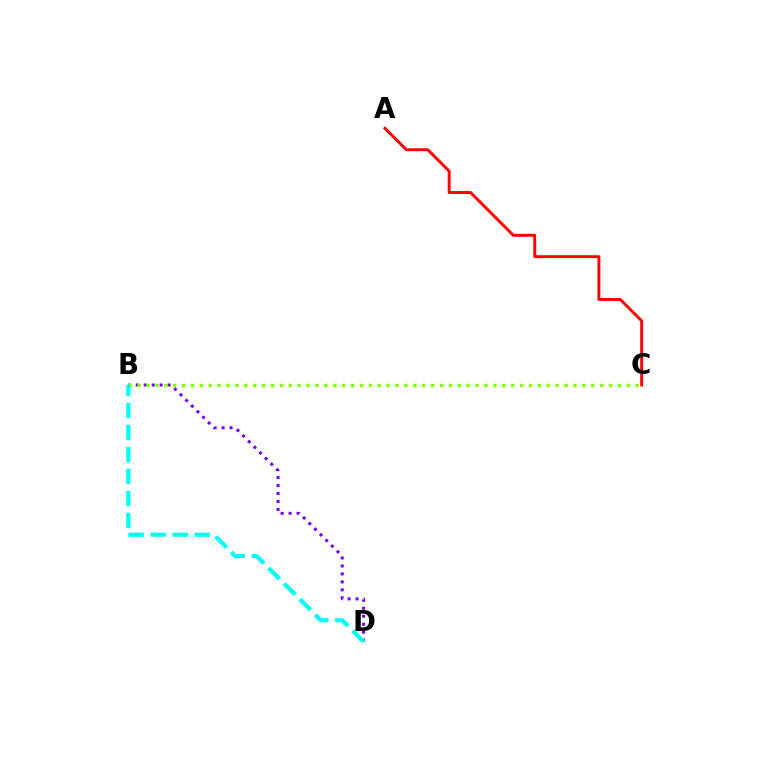{('B', 'D'): [{'color': '#7200ff', 'line_style': 'dotted', 'thickness': 2.16}, {'color': '#00fff6', 'line_style': 'dashed', 'thickness': 2.99}], ('B', 'C'): [{'color': '#84ff00', 'line_style': 'dotted', 'thickness': 2.42}], ('A', 'C'): [{'color': '#ff0000', 'line_style': 'solid', 'thickness': 2.09}]}